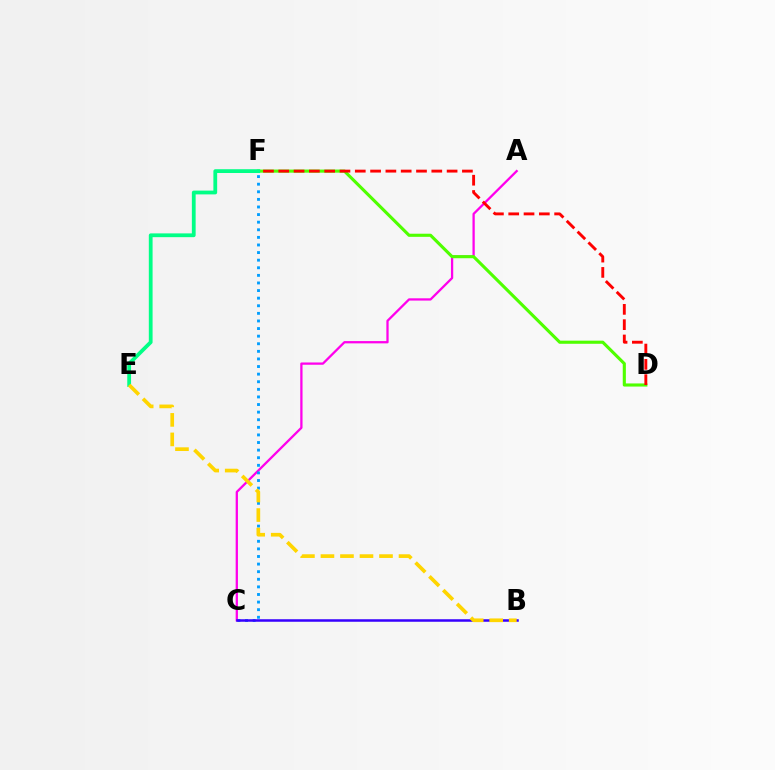{('A', 'C'): [{'color': '#ff00ed', 'line_style': 'solid', 'thickness': 1.64}], ('D', 'F'): [{'color': '#4fff00', 'line_style': 'solid', 'thickness': 2.24}, {'color': '#ff0000', 'line_style': 'dashed', 'thickness': 2.08}], ('C', 'F'): [{'color': '#009eff', 'line_style': 'dotted', 'thickness': 2.06}], ('E', 'F'): [{'color': '#00ff86', 'line_style': 'solid', 'thickness': 2.72}], ('B', 'C'): [{'color': '#3700ff', 'line_style': 'solid', 'thickness': 1.81}], ('B', 'E'): [{'color': '#ffd500', 'line_style': 'dashed', 'thickness': 2.65}]}